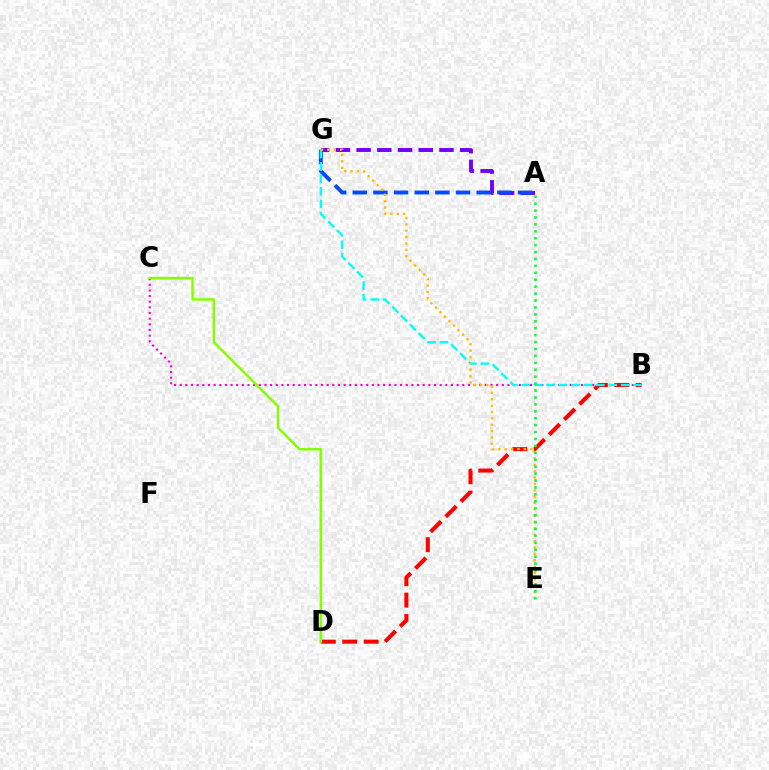{('B', 'C'): [{'color': '#ff00cf', 'line_style': 'dotted', 'thickness': 1.54}], ('B', 'D'): [{'color': '#ff0000', 'line_style': 'dashed', 'thickness': 2.91}], ('A', 'G'): [{'color': '#7200ff', 'line_style': 'dashed', 'thickness': 2.81}, {'color': '#004bff', 'line_style': 'dashed', 'thickness': 2.81}], ('B', 'G'): [{'color': '#00fff6', 'line_style': 'dashed', 'thickness': 1.69}], ('E', 'G'): [{'color': '#ffbd00', 'line_style': 'dotted', 'thickness': 1.73}], ('C', 'D'): [{'color': '#84ff00', 'line_style': 'solid', 'thickness': 1.78}], ('A', 'E'): [{'color': '#00ff39', 'line_style': 'dotted', 'thickness': 1.88}]}